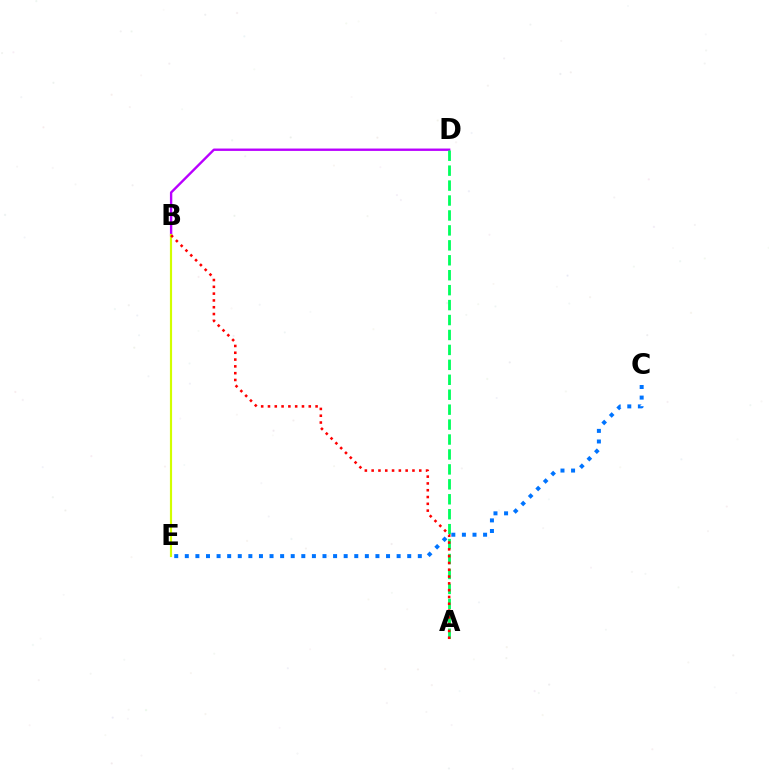{('B', 'D'): [{'color': '#b900ff', 'line_style': 'solid', 'thickness': 1.71}], ('A', 'D'): [{'color': '#00ff5c', 'line_style': 'dashed', 'thickness': 2.03}], ('B', 'E'): [{'color': '#d1ff00', 'line_style': 'solid', 'thickness': 1.56}], ('A', 'B'): [{'color': '#ff0000', 'line_style': 'dotted', 'thickness': 1.85}], ('C', 'E'): [{'color': '#0074ff', 'line_style': 'dotted', 'thickness': 2.88}]}